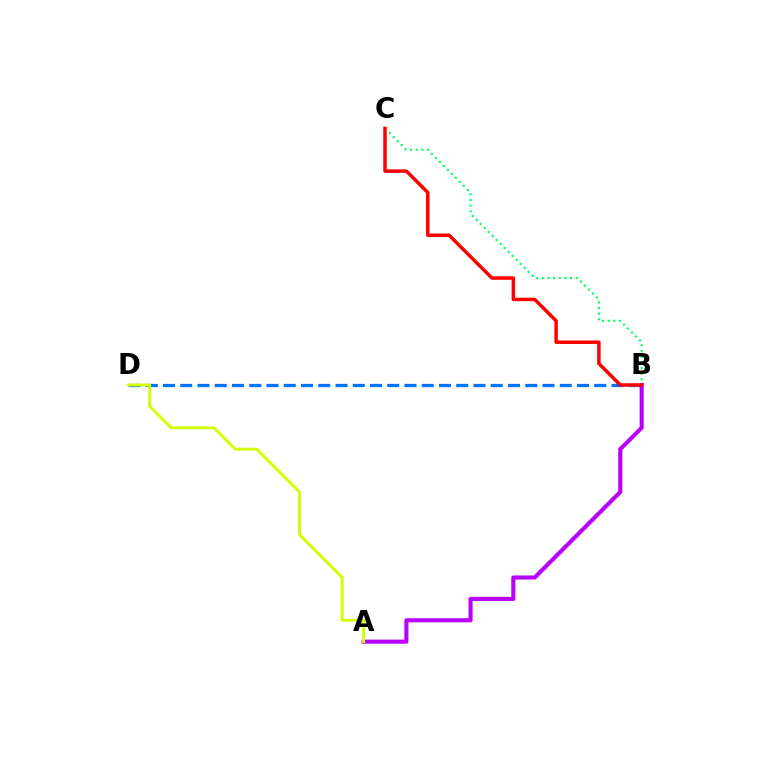{('B', 'D'): [{'color': '#0074ff', 'line_style': 'dashed', 'thickness': 2.34}], ('A', 'B'): [{'color': '#b900ff', 'line_style': 'solid', 'thickness': 2.95}], ('B', 'C'): [{'color': '#00ff5c', 'line_style': 'dotted', 'thickness': 1.53}, {'color': '#ff0000', 'line_style': 'solid', 'thickness': 2.5}], ('A', 'D'): [{'color': '#d1ff00', 'line_style': 'solid', 'thickness': 2.09}]}